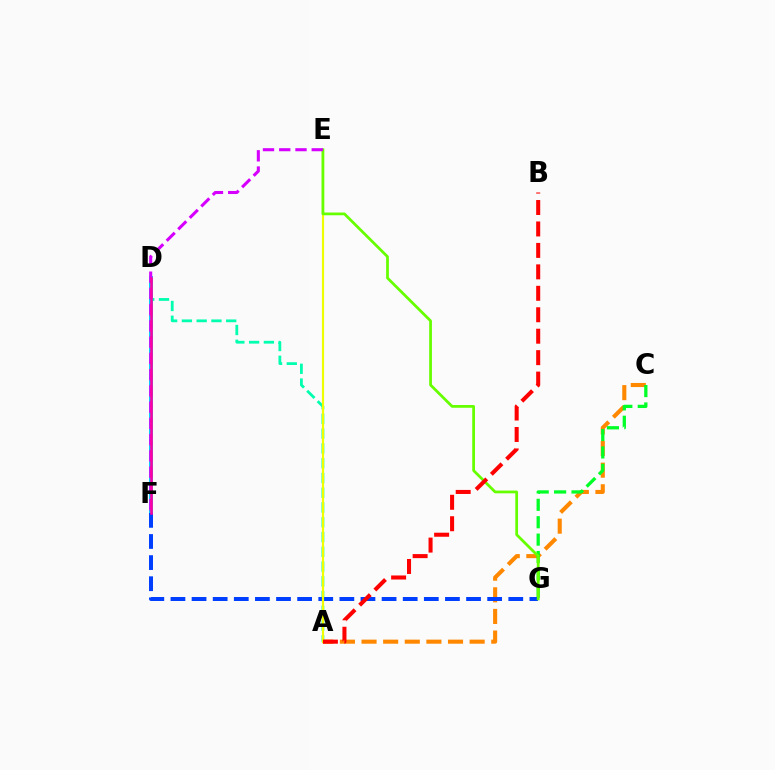{('D', 'F'): [{'color': '#4f00ff', 'line_style': 'dashed', 'thickness': 1.84}, {'color': '#00c7ff', 'line_style': 'solid', 'thickness': 2.8}, {'color': '#ff00a0', 'line_style': 'solid', 'thickness': 1.84}], ('A', 'C'): [{'color': '#ff8800', 'line_style': 'dashed', 'thickness': 2.94}], ('C', 'G'): [{'color': '#00ff27', 'line_style': 'dashed', 'thickness': 2.36}], ('A', 'D'): [{'color': '#00ffaf', 'line_style': 'dashed', 'thickness': 2.01}], ('F', 'G'): [{'color': '#003fff', 'line_style': 'dashed', 'thickness': 2.87}], ('A', 'E'): [{'color': '#eeff00', 'line_style': 'solid', 'thickness': 1.56}], ('E', 'G'): [{'color': '#66ff00', 'line_style': 'solid', 'thickness': 1.98}], ('E', 'F'): [{'color': '#d600ff', 'line_style': 'dashed', 'thickness': 2.21}], ('A', 'B'): [{'color': '#ff0000', 'line_style': 'dashed', 'thickness': 2.91}]}